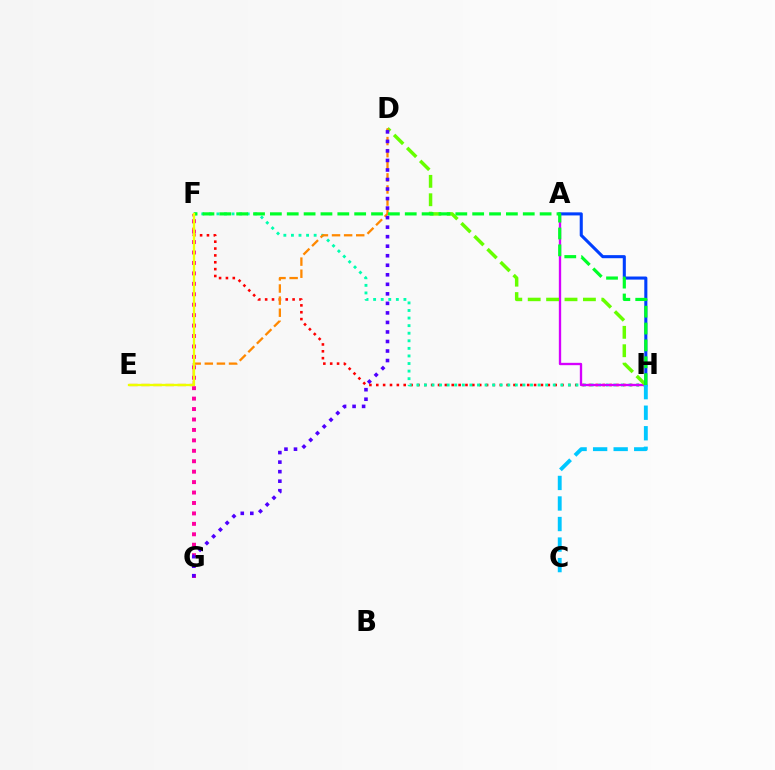{('F', 'H'): [{'color': '#ff0000', 'line_style': 'dotted', 'thickness': 1.86}, {'color': '#00ffaf', 'line_style': 'dotted', 'thickness': 2.06}, {'color': '#00ff27', 'line_style': 'dashed', 'thickness': 2.29}], ('A', 'H'): [{'color': '#d600ff', 'line_style': 'solid', 'thickness': 1.68}, {'color': '#003fff', 'line_style': 'solid', 'thickness': 2.22}], ('F', 'G'): [{'color': '#ff00a0', 'line_style': 'dotted', 'thickness': 2.84}], ('D', 'H'): [{'color': '#66ff00', 'line_style': 'dashed', 'thickness': 2.5}], ('D', 'E'): [{'color': '#ff8800', 'line_style': 'dashed', 'thickness': 1.64}], ('E', 'F'): [{'color': '#eeff00', 'line_style': 'solid', 'thickness': 1.65}], ('D', 'G'): [{'color': '#4f00ff', 'line_style': 'dotted', 'thickness': 2.59}], ('C', 'H'): [{'color': '#00c7ff', 'line_style': 'dashed', 'thickness': 2.79}]}